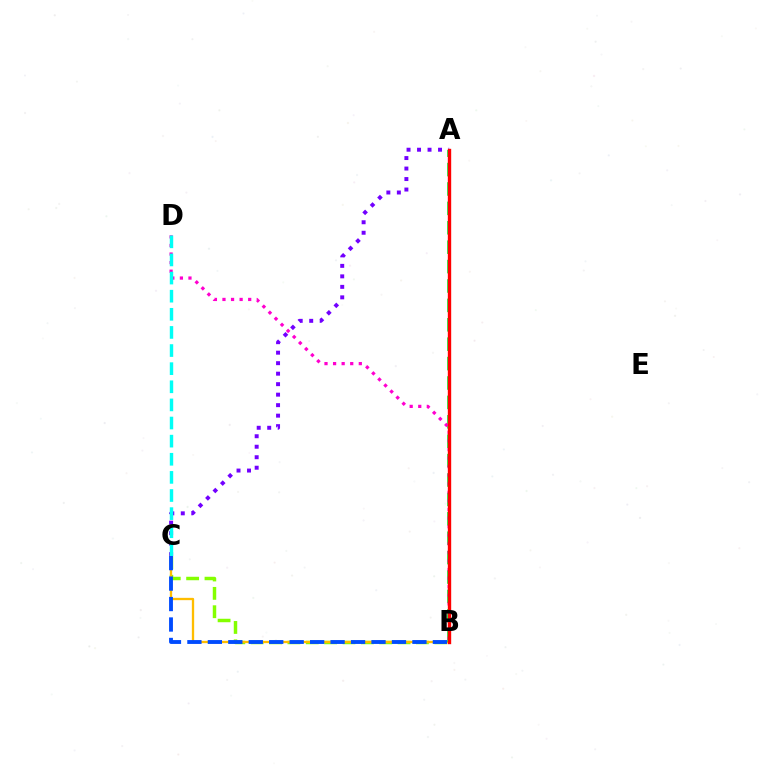{('A', 'C'): [{'color': '#7200ff', 'line_style': 'dotted', 'thickness': 2.85}], ('B', 'C'): [{'color': '#84ff00', 'line_style': 'dashed', 'thickness': 2.49}, {'color': '#ffbd00', 'line_style': 'solid', 'thickness': 1.66}, {'color': '#004bff', 'line_style': 'dashed', 'thickness': 2.78}], ('A', 'B'): [{'color': '#00ff39', 'line_style': 'dashed', 'thickness': 2.64}, {'color': '#ff0000', 'line_style': 'solid', 'thickness': 2.43}], ('B', 'D'): [{'color': '#ff00cf', 'line_style': 'dotted', 'thickness': 2.33}], ('C', 'D'): [{'color': '#00fff6', 'line_style': 'dashed', 'thickness': 2.46}]}